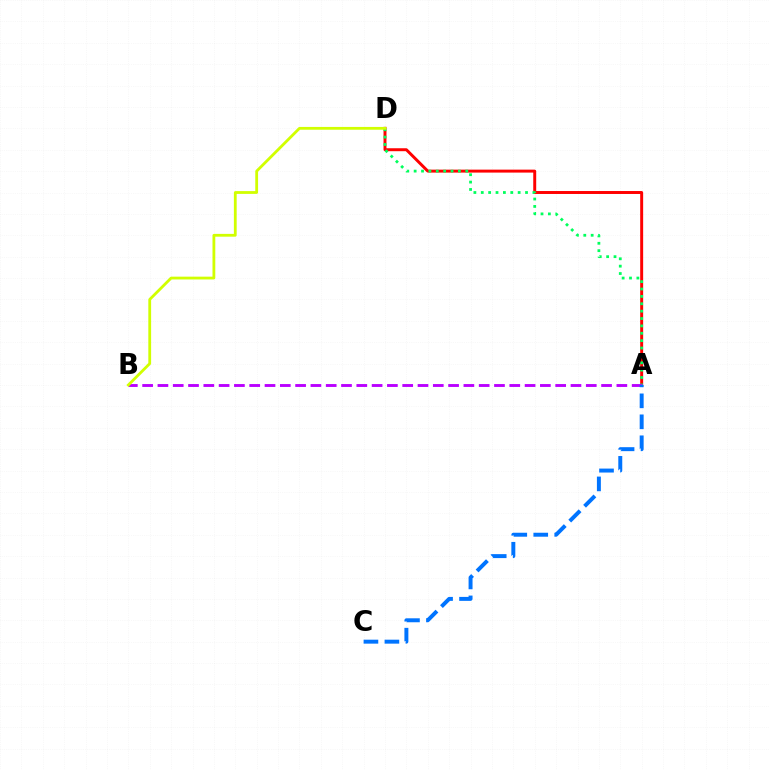{('A', 'D'): [{'color': '#ff0000', 'line_style': 'solid', 'thickness': 2.13}, {'color': '#00ff5c', 'line_style': 'dotted', 'thickness': 2.0}], ('A', 'B'): [{'color': '#b900ff', 'line_style': 'dashed', 'thickness': 2.08}], ('B', 'D'): [{'color': '#d1ff00', 'line_style': 'solid', 'thickness': 2.02}], ('A', 'C'): [{'color': '#0074ff', 'line_style': 'dashed', 'thickness': 2.85}]}